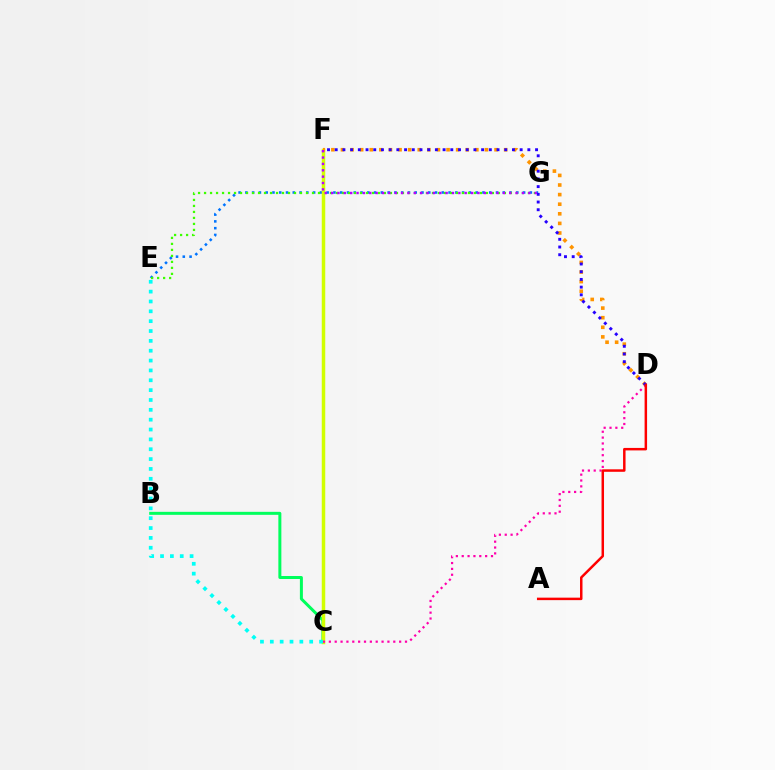{('E', 'G'): [{'color': '#0074ff', 'line_style': 'dotted', 'thickness': 1.84}, {'color': '#3dff00', 'line_style': 'dotted', 'thickness': 1.63}], ('B', 'C'): [{'color': '#00ff5c', 'line_style': 'solid', 'thickness': 2.16}], ('C', 'F'): [{'color': '#d1ff00', 'line_style': 'solid', 'thickness': 2.51}], ('C', 'D'): [{'color': '#ff00ac', 'line_style': 'dotted', 'thickness': 1.59}], ('C', 'E'): [{'color': '#00fff6', 'line_style': 'dotted', 'thickness': 2.68}], ('D', 'F'): [{'color': '#ff9400', 'line_style': 'dotted', 'thickness': 2.61}, {'color': '#2500ff', 'line_style': 'dotted', 'thickness': 2.09}], ('A', 'D'): [{'color': '#ff0000', 'line_style': 'solid', 'thickness': 1.79}], ('F', 'G'): [{'color': '#b900ff', 'line_style': 'dotted', 'thickness': 1.73}]}